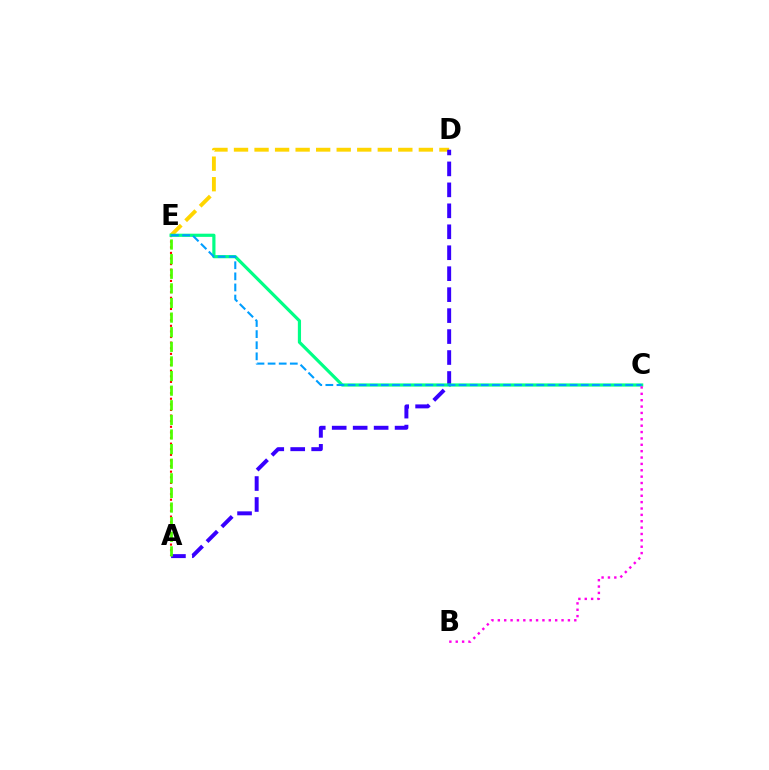{('D', 'E'): [{'color': '#ffd500', 'line_style': 'dashed', 'thickness': 2.79}], ('A', 'D'): [{'color': '#3700ff', 'line_style': 'dashed', 'thickness': 2.85}], ('A', 'E'): [{'color': '#ff0000', 'line_style': 'dotted', 'thickness': 1.52}, {'color': '#4fff00', 'line_style': 'dashed', 'thickness': 1.99}], ('C', 'E'): [{'color': '#00ff86', 'line_style': 'solid', 'thickness': 2.29}, {'color': '#009eff', 'line_style': 'dashed', 'thickness': 1.51}], ('B', 'C'): [{'color': '#ff00ed', 'line_style': 'dotted', 'thickness': 1.73}]}